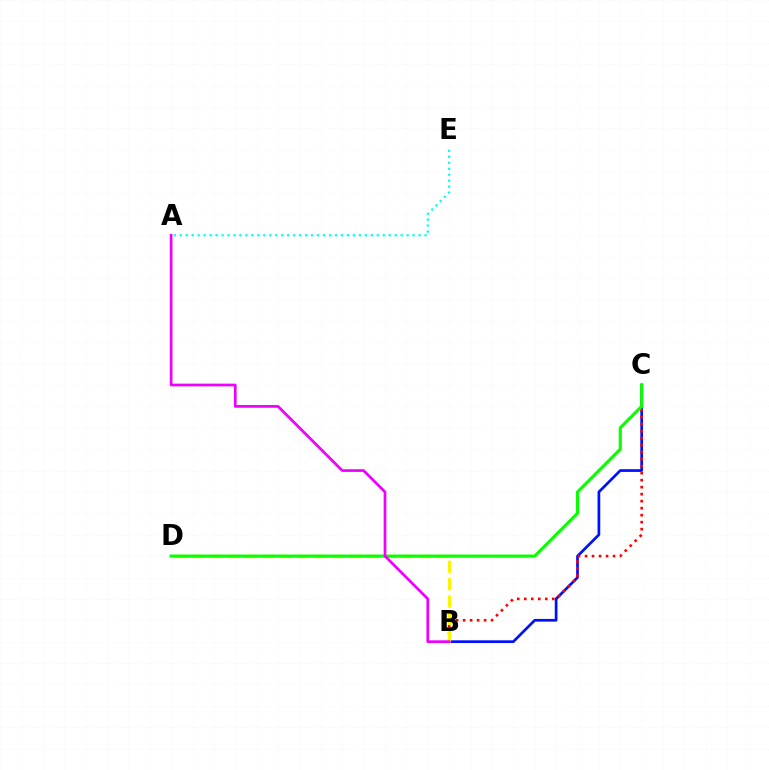{('B', 'C'): [{'color': '#0010ff', 'line_style': 'solid', 'thickness': 1.95}, {'color': '#ff0000', 'line_style': 'dotted', 'thickness': 1.9}], ('B', 'D'): [{'color': '#fcf500', 'line_style': 'dashed', 'thickness': 2.37}], ('A', 'E'): [{'color': '#00fff6', 'line_style': 'dotted', 'thickness': 1.62}], ('C', 'D'): [{'color': '#08ff00', 'line_style': 'solid', 'thickness': 2.25}], ('A', 'B'): [{'color': '#ee00ff', 'line_style': 'solid', 'thickness': 1.96}]}